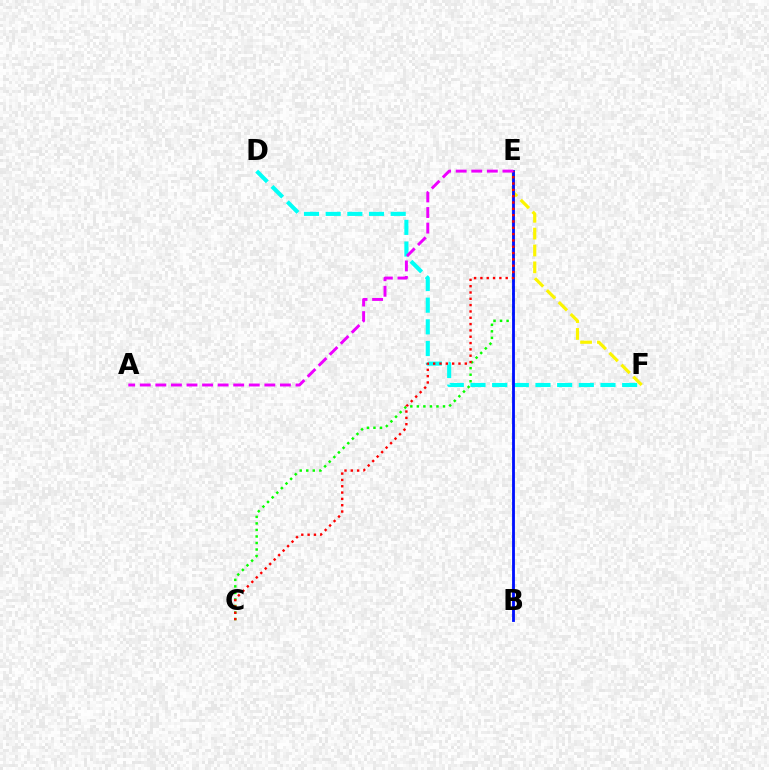{('D', 'F'): [{'color': '#00fff6', 'line_style': 'dashed', 'thickness': 2.94}], ('E', 'F'): [{'color': '#fcf500', 'line_style': 'dashed', 'thickness': 2.29}], ('C', 'E'): [{'color': '#08ff00', 'line_style': 'dotted', 'thickness': 1.77}, {'color': '#ff0000', 'line_style': 'dotted', 'thickness': 1.72}], ('B', 'E'): [{'color': '#0010ff', 'line_style': 'solid', 'thickness': 2.04}], ('A', 'E'): [{'color': '#ee00ff', 'line_style': 'dashed', 'thickness': 2.12}]}